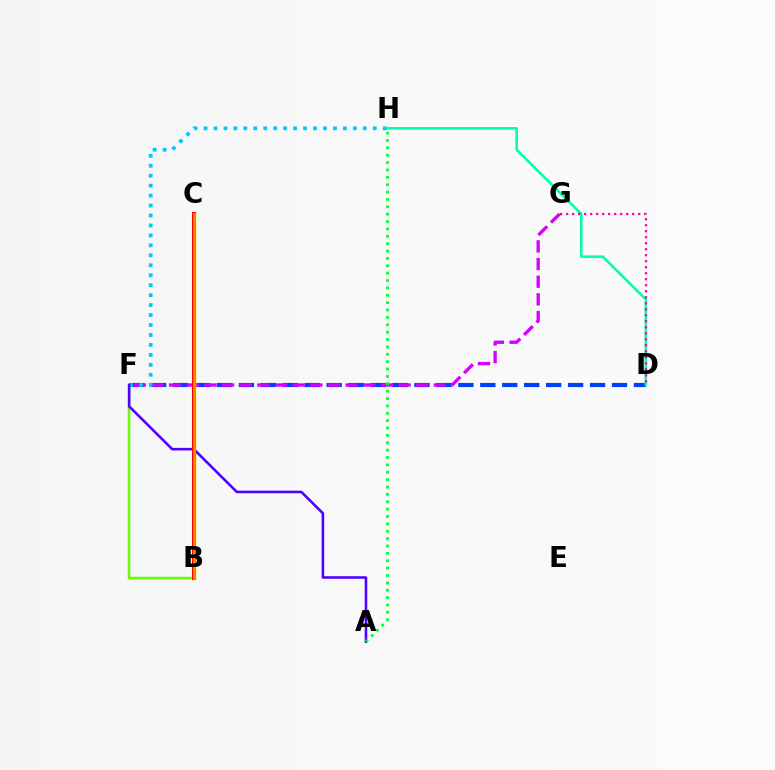{('B', 'F'): [{'color': '#66ff00', 'line_style': 'solid', 'thickness': 1.78}], ('D', 'F'): [{'color': '#003fff', 'line_style': 'dashed', 'thickness': 2.98}], ('F', 'G'): [{'color': '#d600ff', 'line_style': 'dashed', 'thickness': 2.4}], ('F', 'H'): [{'color': '#00c7ff', 'line_style': 'dotted', 'thickness': 2.7}], ('D', 'H'): [{'color': '#00ffaf', 'line_style': 'solid', 'thickness': 1.87}], ('B', 'C'): [{'color': '#eeff00', 'line_style': 'solid', 'thickness': 2.5}, {'color': '#ff0000', 'line_style': 'solid', 'thickness': 2.92}, {'color': '#ff8800', 'line_style': 'solid', 'thickness': 1.99}], ('A', 'F'): [{'color': '#4f00ff', 'line_style': 'solid', 'thickness': 1.86}], ('A', 'H'): [{'color': '#00ff27', 'line_style': 'dotted', 'thickness': 2.0}], ('D', 'G'): [{'color': '#ff00a0', 'line_style': 'dotted', 'thickness': 1.63}]}